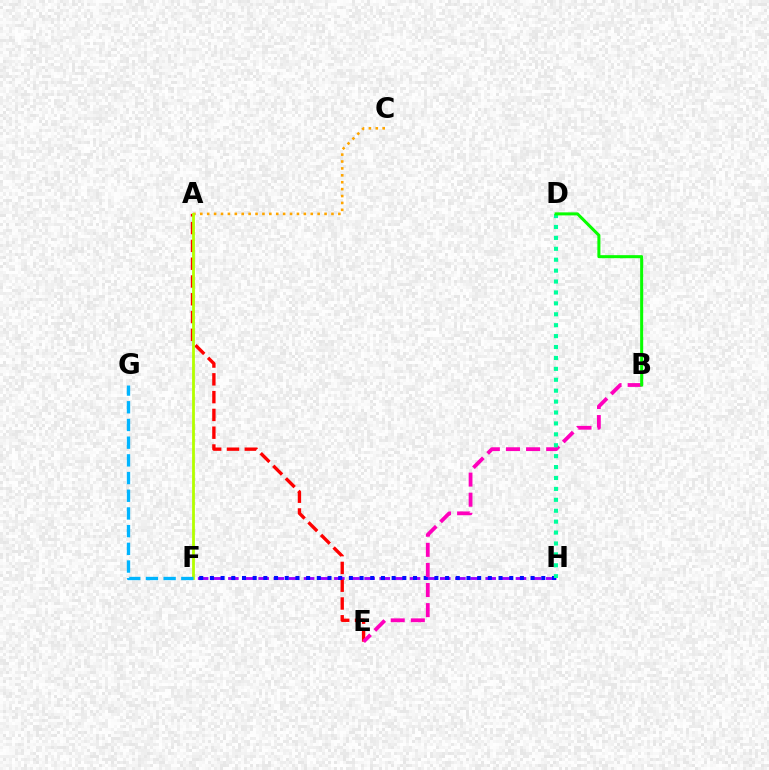{('F', 'H'): [{'color': '#9b00ff', 'line_style': 'dashed', 'thickness': 2.06}, {'color': '#0010ff', 'line_style': 'dotted', 'thickness': 2.9}], ('A', 'E'): [{'color': '#ff0000', 'line_style': 'dashed', 'thickness': 2.42}], ('B', 'E'): [{'color': '#ff00bd', 'line_style': 'dashed', 'thickness': 2.73}], ('D', 'H'): [{'color': '#00ff9d', 'line_style': 'dotted', 'thickness': 2.97}], ('A', 'C'): [{'color': '#ffa500', 'line_style': 'dotted', 'thickness': 1.88}], ('A', 'F'): [{'color': '#b3ff00', 'line_style': 'solid', 'thickness': 2.01}], ('B', 'D'): [{'color': '#08ff00', 'line_style': 'solid', 'thickness': 2.18}], ('F', 'G'): [{'color': '#00b5ff', 'line_style': 'dashed', 'thickness': 2.4}]}